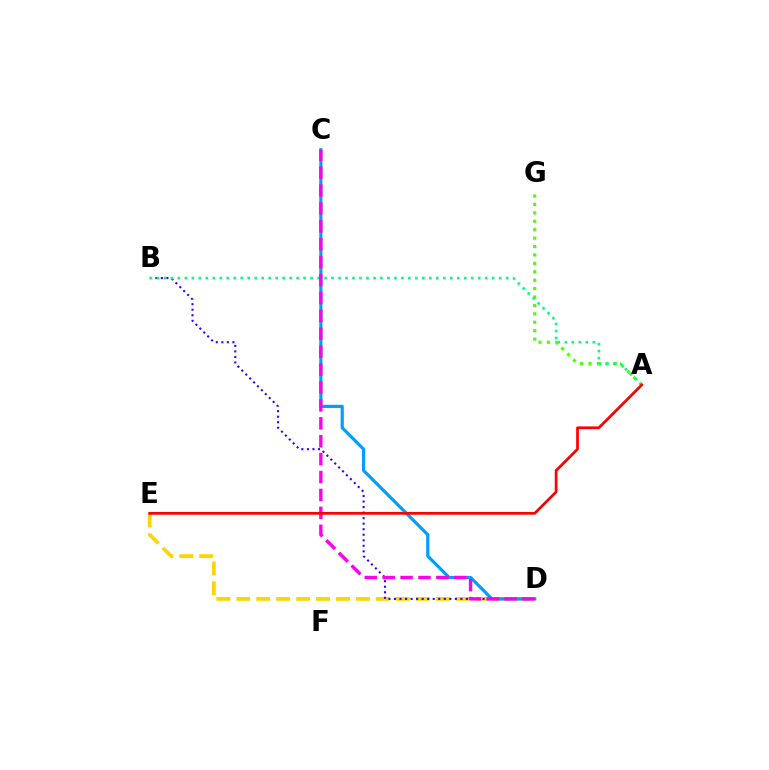{('D', 'E'): [{'color': '#ffd500', 'line_style': 'dashed', 'thickness': 2.71}], ('A', 'G'): [{'color': '#4fff00', 'line_style': 'dotted', 'thickness': 2.29}], ('B', 'D'): [{'color': '#3700ff', 'line_style': 'dotted', 'thickness': 1.5}], ('A', 'B'): [{'color': '#00ff86', 'line_style': 'dotted', 'thickness': 1.9}], ('C', 'D'): [{'color': '#009eff', 'line_style': 'solid', 'thickness': 2.28}, {'color': '#ff00ed', 'line_style': 'dashed', 'thickness': 2.43}], ('A', 'E'): [{'color': '#ff0000', 'line_style': 'solid', 'thickness': 1.97}]}